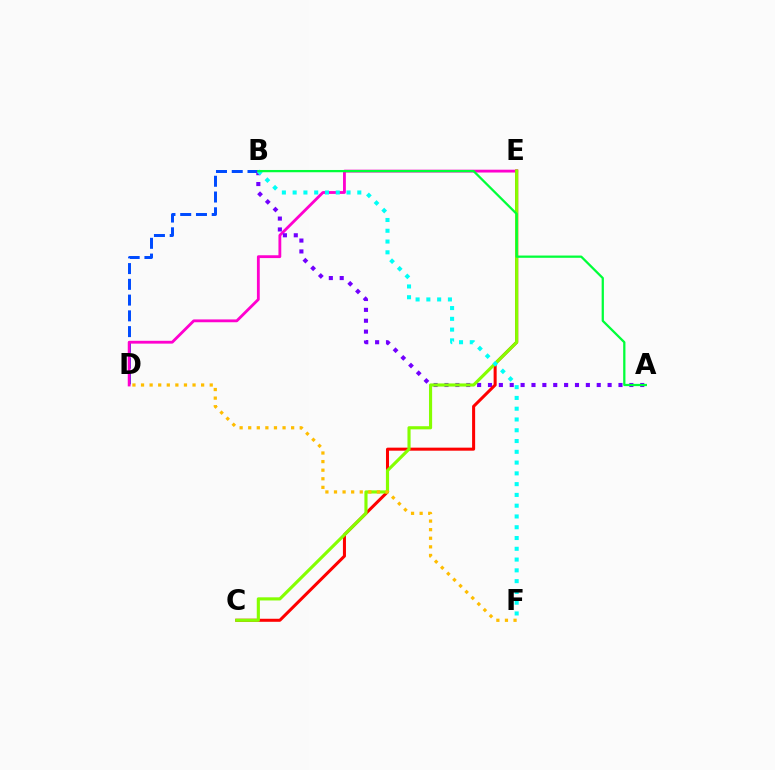{('B', 'D'): [{'color': '#004bff', 'line_style': 'dashed', 'thickness': 2.14}], ('D', 'E'): [{'color': '#ff00cf', 'line_style': 'solid', 'thickness': 2.03}], ('A', 'B'): [{'color': '#7200ff', 'line_style': 'dotted', 'thickness': 2.95}, {'color': '#00ff39', 'line_style': 'solid', 'thickness': 1.63}], ('C', 'E'): [{'color': '#ff0000', 'line_style': 'solid', 'thickness': 2.18}, {'color': '#84ff00', 'line_style': 'solid', 'thickness': 2.26}], ('D', 'F'): [{'color': '#ffbd00', 'line_style': 'dotted', 'thickness': 2.33}], ('B', 'F'): [{'color': '#00fff6', 'line_style': 'dotted', 'thickness': 2.93}]}